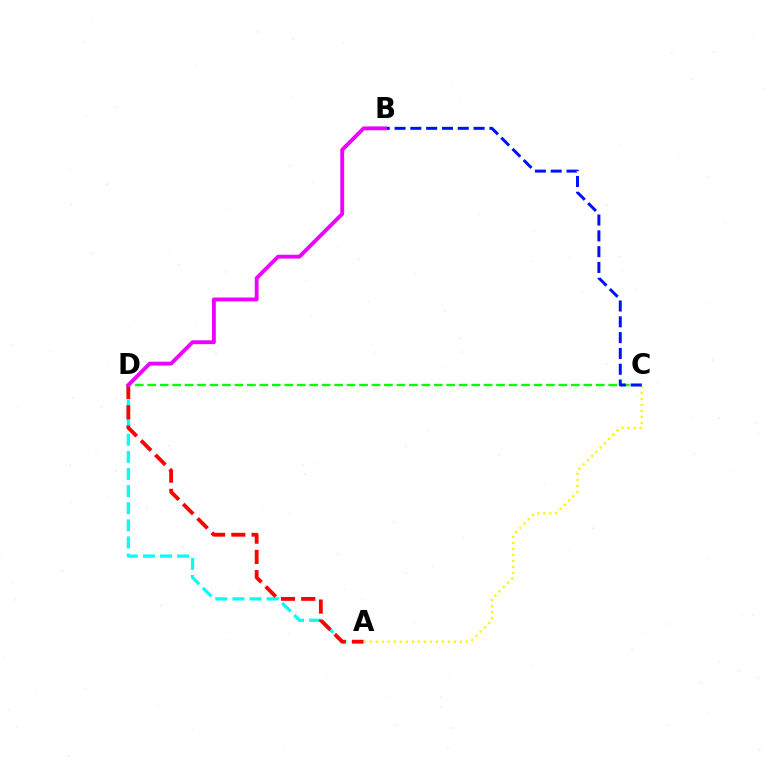{('A', 'D'): [{'color': '#00fff6', 'line_style': 'dashed', 'thickness': 2.32}, {'color': '#ff0000', 'line_style': 'dashed', 'thickness': 2.75}], ('A', 'C'): [{'color': '#fcf500', 'line_style': 'dotted', 'thickness': 1.63}], ('C', 'D'): [{'color': '#08ff00', 'line_style': 'dashed', 'thickness': 1.69}], ('B', 'C'): [{'color': '#0010ff', 'line_style': 'dashed', 'thickness': 2.15}], ('B', 'D'): [{'color': '#ee00ff', 'line_style': 'solid', 'thickness': 2.77}]}